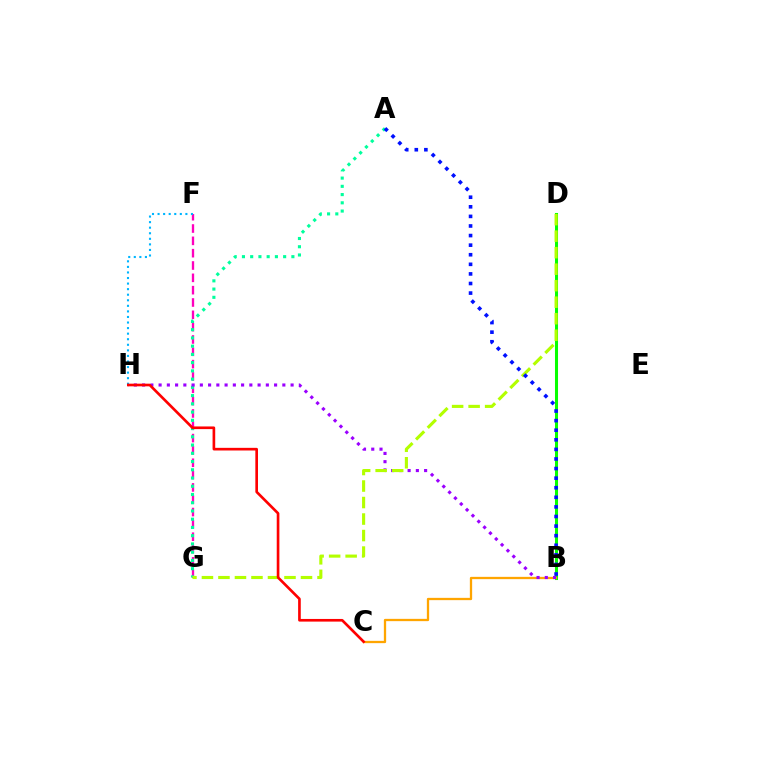{('F', 'G'): [{'color': '#ff00bd', 'line_style': 'dashed', 'thickness': 1.67}], ('A', 'G'): [{'color': '#00ff9d', 'line_style': 'dotted', 'thickness': 2.24}], ('B', 'D'): [{'color': '#08ff00', 'line_style': 'solid', 'thickness': 2.19}], ('B', 'C'): [{'color': '#ffa500', 'line_style': 'solid', 'thickness': 1.65}], ('B', 'H'): [{'color': '#9b00ff', 'line_style': 'dotted', 'thickness': 2.24}], ('F', 'H'): [{'color': '#00b5ff', 'line_style': 'dotted', 'thickness': 1.51}], ('D', 'G'): [{'color': '#b3ff00', 'line_style': 'dashed', 'thickness': 2.24}], ('C', 'H'): [{'color': '#ff0000', 'line_style': 'solid', 'thickness': 1.91}], ('A', 'B'): [{'color': '#0010ff', 'line_style': 'dotted', 'thickness': 2.6}]}